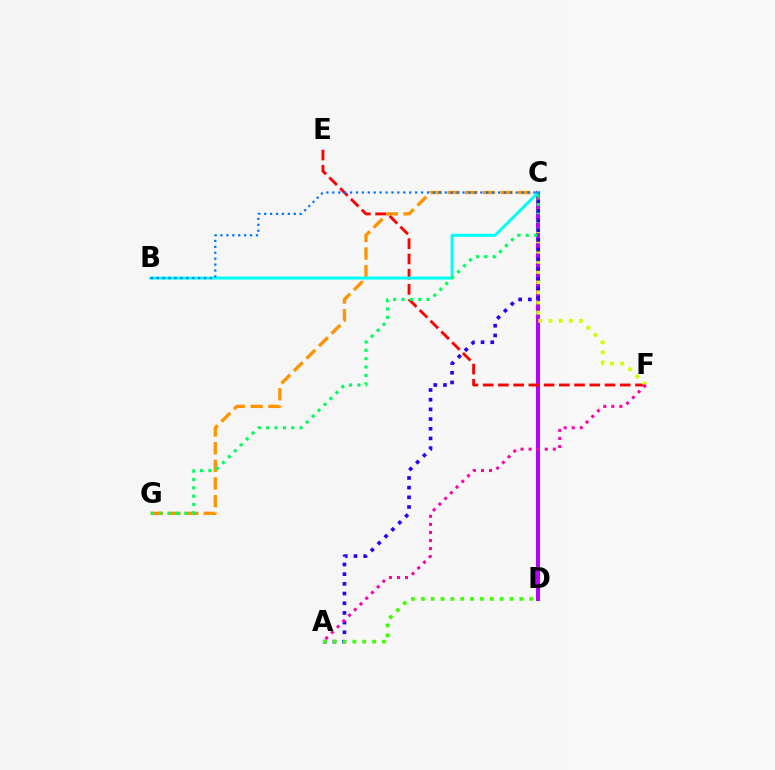{('C', 'G'): [{'color': '#ff9400', 'line_style': 'dashed', 'thickness': 2.4}, {'color': '#00ff5c', 'line_style': 'dotted', 'thickness': 2.27}], ('C', 'D'): [{'color': '#b900ff', 'line_style': 'solid', 'thickness': 2.87}], ('E', 'F'): [{'color': '#ff0000', 'line_style': 'dashed', 'thickness': 2.07}], ('C', 'F'): [{'color': '#d1ff00', 'line_style': 'dotted', 'thickness': 2.77}], ('B', 'C'): [{'color': '#00fff6', 'line_style': 'solid', 'thickness': 2.15}, {'color': '#0074ff', 'line_style': 'dotted', 'thickness': 1.61}], ('A', 'C'): [{'color': '#2500ff', 'line_style': 'dotted', 'thickness': 2.63}], ('A', 'D'): [{'color': '#3dff00', 'line_style': 'dotted', 'thickness': 2.68}], ('A', 'F'): [{'color': '#ff00ac', 'line_style': 'dotted', 'thickness': 2.19}]}